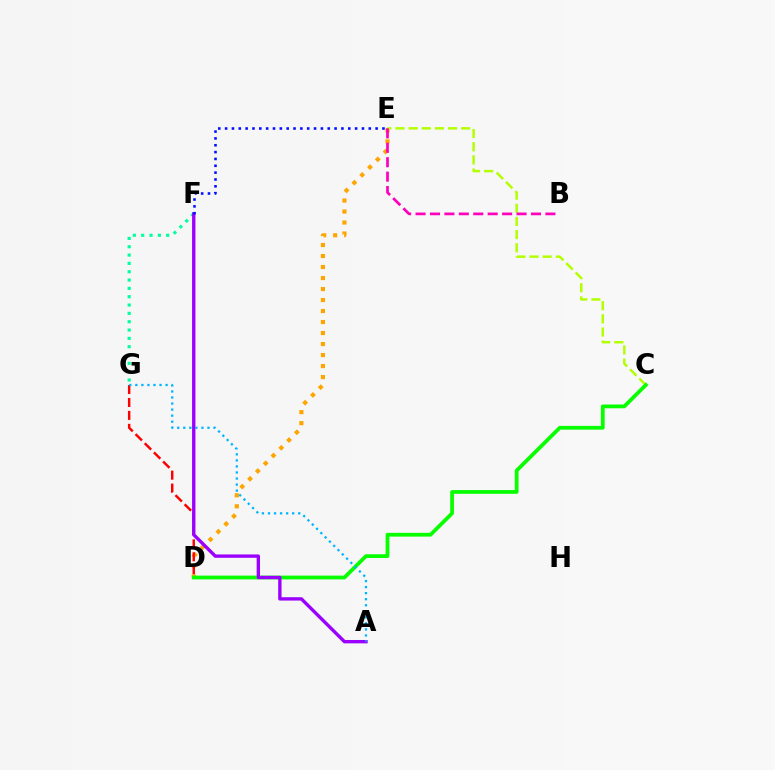{('D', 'E'): [{'color': '#ffa500', 'line_style': 'dotted', 'thickness': 2.99}], ('F', 'G'): [{'color': '#00ff9d', 'line_style': 'dotted', 'thickness': 2.26}], ('D', 'G'): [{'color': '#ff0000', 'line_style': 'dashed', 'thickness': 1.76}], ('C', 'E'): [{'color': '#b3ff00', 'line_style': 'dashed', 'thickness': 1.79}], ('C', 'D'): [{'color': '#08ff00', 'line_style': 'solid', 'thickness': 2.71}], ('A', 'F'): [{'color': '#9b00ff', 'line_style': 'solid', 'thickness': 2.42}], ('E', 'F'): [{'color': '#0010ff', 'line_style': 'dotted', 'thickness': 1.86}], ('A', 'G'): [{'color': '#00b5ff', 'line_style': 'dotted', 'thickness': 1.64}], ('B', 'E'): [{'color': '#ff00bd', 'line_style': 'dashed', 'thickness': 1.96}]}